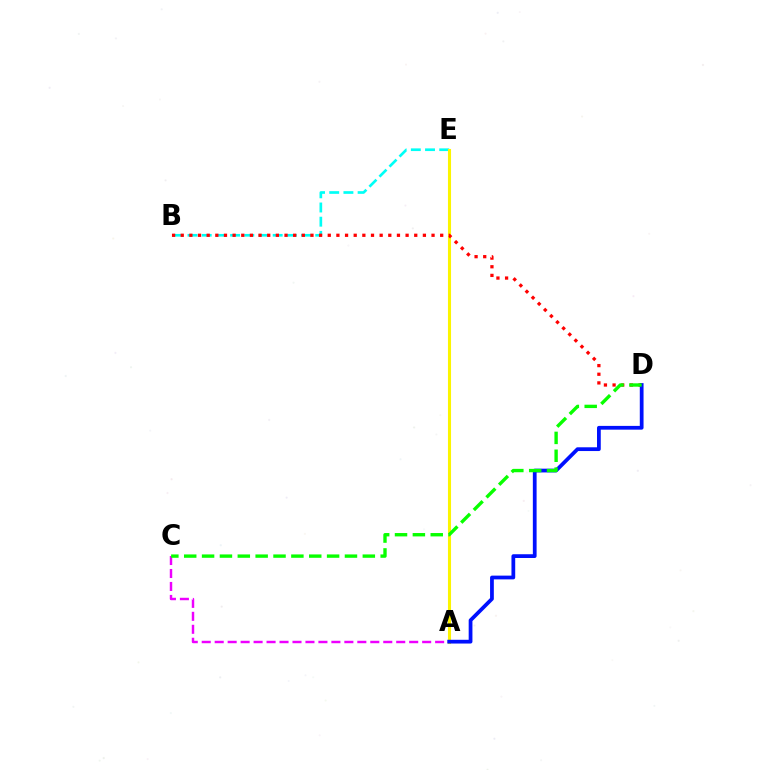{('A', 'C'): [{'color': '#ee00ff', 'line_style': 'dashed', 'thickness': 1.76}], ('B', 'E'): [{'color': '#00fff6', 'line_style': 'dashed', 'thickness': 1.93}], ('A', 'E'): [{'color': '#fcf500', 'line_style': 'solid', 'thickness': 2.22}], ('B', 'D'): [{'color': '#ff0000', 'line_style': 'dotted', 'thickness': 2.35}], ('A', 'D'): [{'color': '#0010ff', 'line_style': 'solid', 'thickness': 2.7}], ('C', 'D'): [{'color': '#08ff00', 'line_style': 'dashed', 'thickness': 2.43}]}